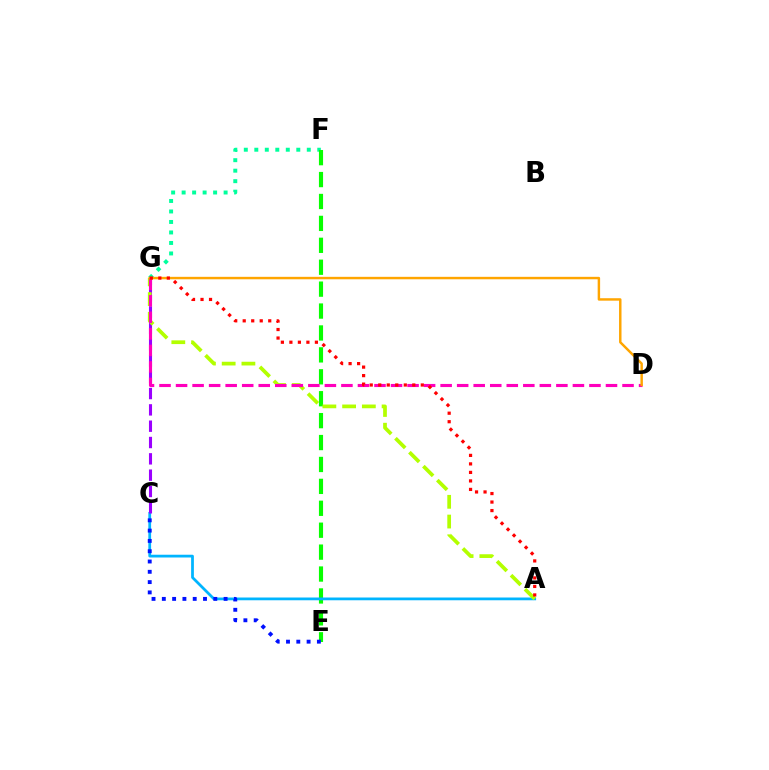{('F', 'G'): [{'color': '#00ff9d', 'line_style': 'dotted', 'thickness': 2.85}], ('E', 'F'): [{'color': '#08ff00', 'line_style': 'dashed', 'thickness': 2.98}], ('A', 'C'): [{'color': '#00b5ff', 'line_style': 'solid', 'thickness': 1.99}], ('C', 'G'): [{'color': '#9b00ff', 'line_style': 'dashed', 'thickness': 2.22}], ('A', 'G'): [{'color': '#b3ff00', 'line_style': 'dashed', 'thickness': 2.68}, {'color': '#ff0000', 'line_style': 'dotted', 'thickness': 2.31}], ('D', 'G'): [{'color': '#ff00bd', 'line_style': 'dashed', 'thickness': 2.25}, {'color': '#ffa500', 'line_style': 'solid', 'thickness': 1.76}], ('C', 'E'): [{'color': '#0010ff', 'line_style': 'dotted', 'thickness': 2.8}]}